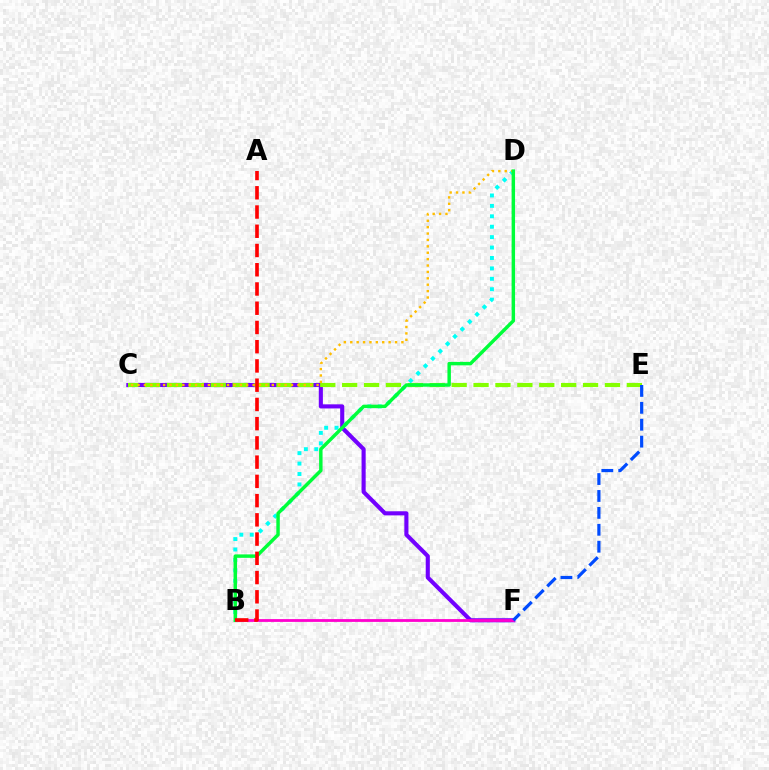{('C', 'F'): [{'color': '#7200ff', 'line_style': 'solid', 'thickness': 2.95}], ('C', 'E'): [{'color': '#84ff00', 'line_style': 'dashed', 'thickness': 2.97}], ('B', 'D'): [{'color': '#00fff6', 'line_style': 'dotted', 'thickness': 2.83}, {'color': '#00ff39', 'line_style': 'solid', 'thickness': 2.48}], ('B', 'F'): [{'color': '#ff00cf', 'line_style': 'solid', 'thickness': 2.01}], ('C', 'D'): [{'color': '#ffbd00', 'line_style': 'dotted', 'thickness': 1.74}], ('A', 'B'): [{'color': '#ff0000', 'line_style': 'dashed', 'thickness': 2.61}], ('E', 'F'): [{'color': '#004bff', 'line_style': 'dashed', 'thickness': 2.3}]}